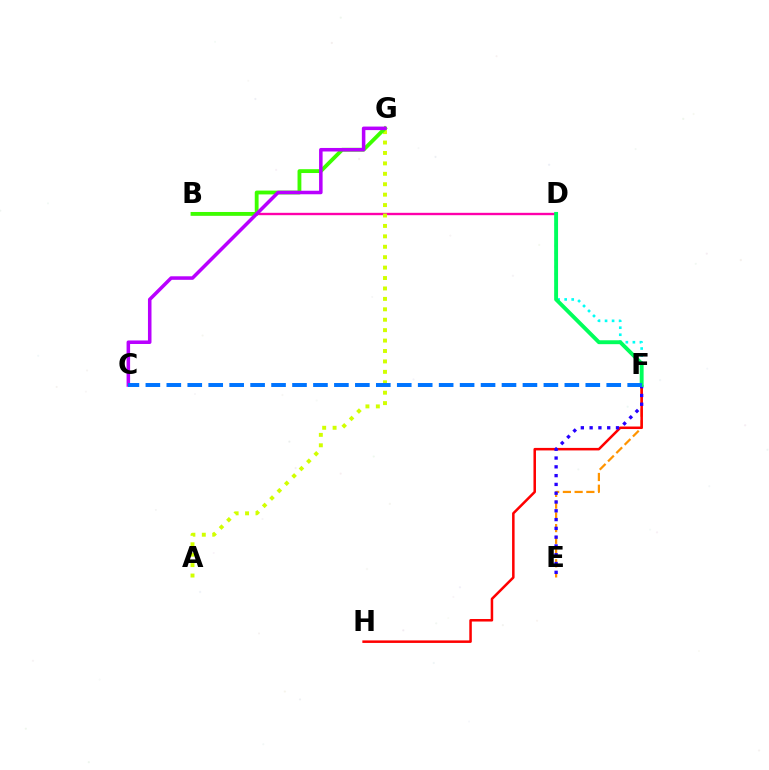{('E', 'F'): [{'color': '#ff9400', 'line_style': 'dashed', 'thickness': 1.59}, {'color': '#2500ff', 'line_style': 'dotted', 'thickness': 2.39}], ('D', 'F'): [{'color': '#00fff6', 'line_style': 'dotted', 'thickness': 1.91}, {'color': '#00ff5c', 'line_style': 'solid', 'thickness': 2.8}], ('B', 'D'): [{'color': '#ff00ac', 'line_style': 'solid', 'thickness': 1.71}], ('A', 'G'): [{'color': '#d1ff00', 'line_style': 'dotted', 'thickness': 2.83}], ('B', 'G'): [{'color': '#3dff00', 'line_style': 'solid', 'thickness': 2.76}], ('F', 'H'): [{'color': '#ff0000', 'line_style': 'solid', 'thickness': 1.81}], ('C', 'G'): [{'color': '#b900ff', 'line_style': 'solid', 'thickness': 2.54}], ('C', 'F'): [{'color': '#0074ff', 'line_style': 'dashed', 'thickness': 2.85}]}